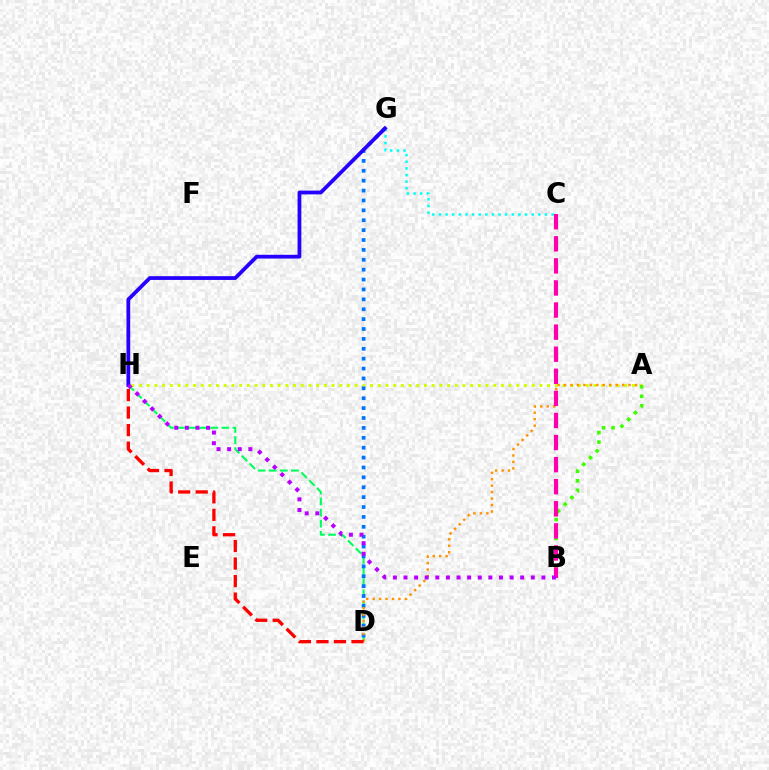{('D', 'H'): [{'color': '#00ff5c', 'line_style': 'dashed', 'thickness': 1.51}, {'color': '#ff0000', 'line_style': 'dashed', 'thickness': 2.38}], ('C', 'G'): [{'color': '#00fff6', 'line_style': 'dotted', 'thickness': 1.8}], ('A', 'H'): [{'color': '#d1ff00', 'line_style': 'dotted', 'thickness': 2.09}], ('A', 'B'): [{'color': '#3dff00', 'line_style': 'dotted', 'thickness': 2.58}], ('D', 'G'): [{'color': '#0074ff', 'line_style': 'dotted', 'thickness': 2.69}], ('A', 'D'): [{'color': '#ff9400', 'line_style': 'dotted', 'thickness': 1.75}], ('G', 'H'): [{'color': '#2500ff', 'line_style': 'solid', 'thickness': 2.71}], ('B', 'C'): [{'color': '#ff00ac', 'line_style': 'dashed', 'thickness': 3.0}], ('B', 'H'): [{'color': '#b900ff', 'line_style': 'dotted', 'thickness': 2.88}]}